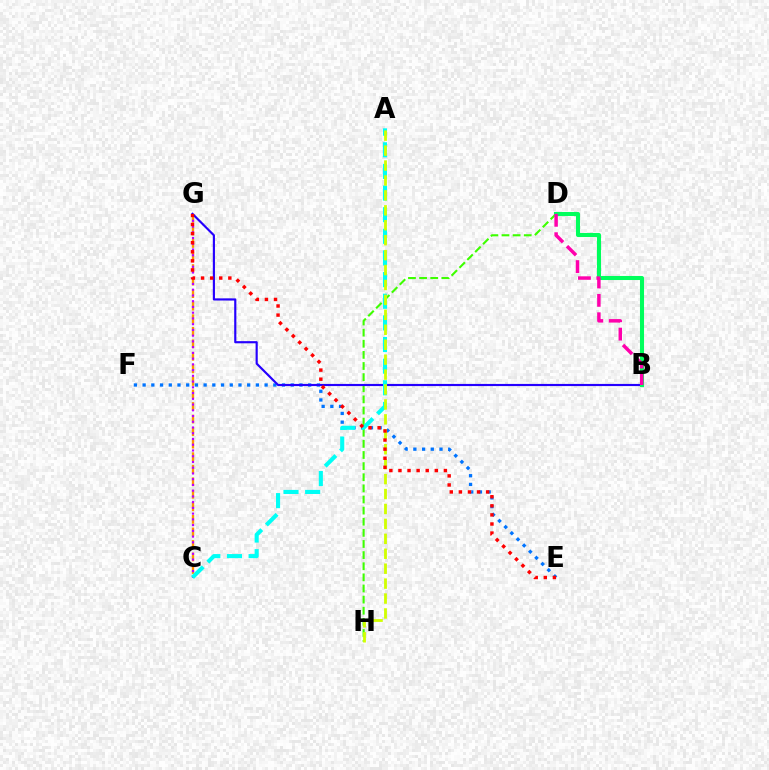{('C', 'G'): [{'color': '#ff9400', 'line_style': 'dashed', 'thickness': 1.7}, {'color': '#b900ff', 'line_style': 'dotted', 'thickness': 1.56}], ('E', 'F'): [{'color': '#0074ff', 'line_style': 'dotted', 'thickness': 2.37}], ('D', 'H'): [{'color': '#3dff00', 'line_style': 'dashed', 'thickness': 1.51}], ('B', 'G'): [{'color': '#2500ff', 'line_style': 'solid', 'thickness': 1.55}], ('A', 'C'): [{'color': '#00fff6', 'line_style': 'dashed', 'thickness': 2.94}], ('A', 'H'): [{'color': '#d1ff00', 'line_style': 'dashed', 'thickness': 2.03}], ('E', 'G'): [{'color': '#ff0000', 'line_style': 'dotted', 'thickness': 2.47}], ('B', 'D'): [{'color': '#00ff5c', 'line_style': 'solid', 'thickness': 2.93}, {'color': '#ff00ac', 'line_style': 'dashed', 'thickness': 2.5}]}